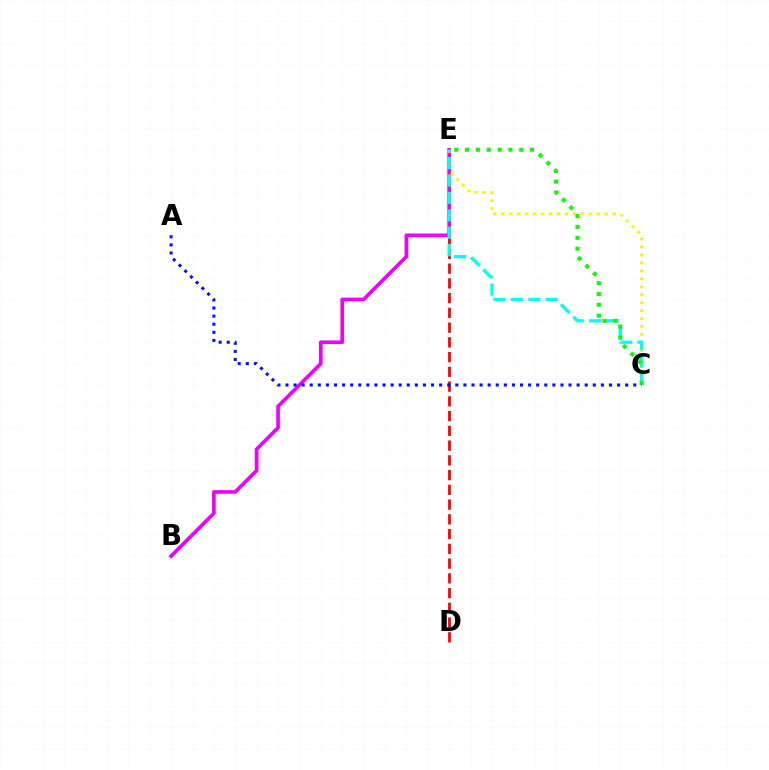{('D', 'E'): [{'color': '#ff0000', 'line_style': 'dashed', 'thickness': 2.0}], ('B', 'E'): [{'color': '#ee00ff', 'line_style': 'solid', 'thickness': 2.62}], ('C', 'E'): [{'color': '#fcf500', 'line_style': 'dotted', 'thickness': 2.17}, {'color': '#00fff6', 'line_style': 'dashed', 'thickness': 2.37}, {'color': '#08ff00', 'line_style': 'dotted', 'thickness': 2.94}], ('A', 'C'): [{'color': '#0010ff', 'line_style': 'dotted', 'thickness': 2.2}]}